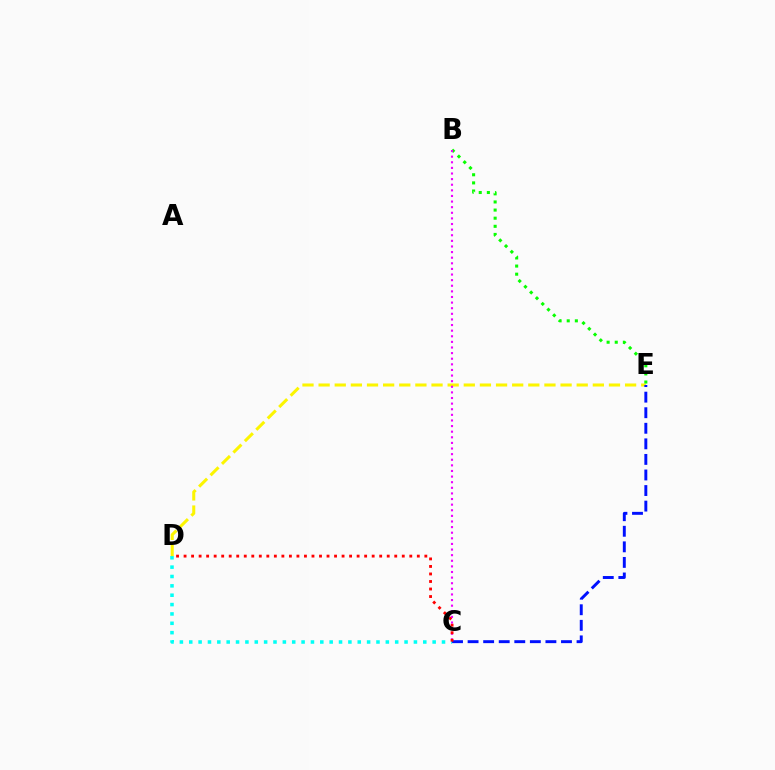{('C', 'D'): [{'color': '#00fff6', 'line_style': 'dotted', 'thickness': 2.54}, {'color': '#ff0000', 'line_style': 'dotted', 'thickness': 2.04}], ('D', 'E'): [{'color': '#fcf500', 'line_style': 'dashed', 'thickness': 2.19}], ('B', 'E'): [{'color': '#08ff00', 'line_style': 'dotted', 'thickness': 2.21}], ('B', 'C'): [{'color': '#ee00ff', 'line_style': 'dotted', 'thickness': 1.52}], ('C', 'E'): [{'color': '#0010ff', 'line_style': 'dashed', 'thickness': 2.11}]}